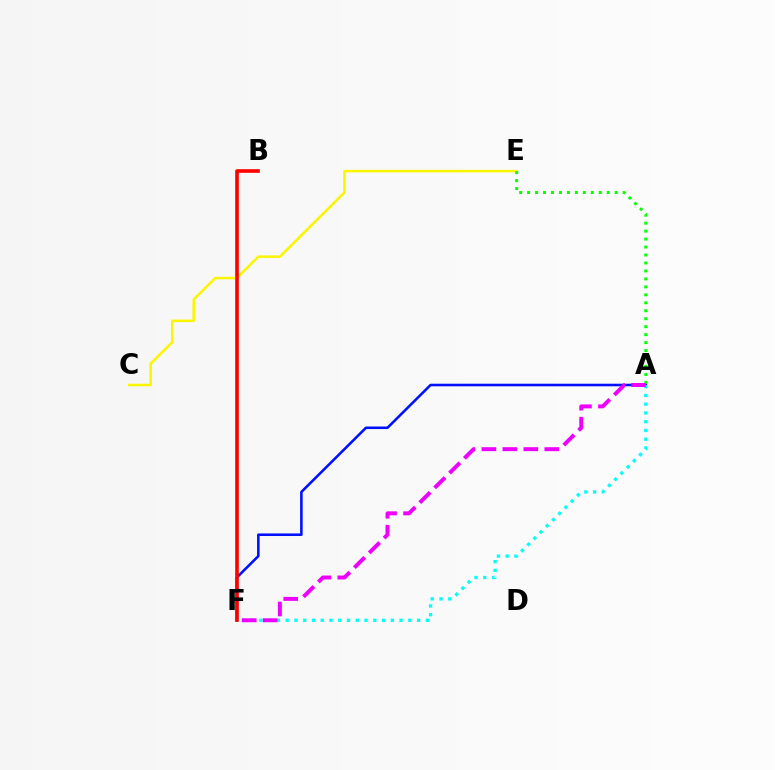{('A', 'F'): [{'color': '#0010ff', 'line_style': 'solid', 'thickness': 1.85}, {'color': '#00fff6', 'line_style': 'dotted', 'thickness': 2.38}, {'color': '#ee00ff', 'line_style': 'dashed', 'thickness': 2.85}], ('C', 'E'): [{'color': '#fcf500', 'line_style': 'solid', 'thickness': 1.83}], ('A', 'E'): [{'color': '#08ff00', 'line_style': 'dotted', 'thickness': 2.16}], ('B', 'F'): [{'color': '#ff0000', 'line_style': 'solid', 'thickness': 2.61}]}